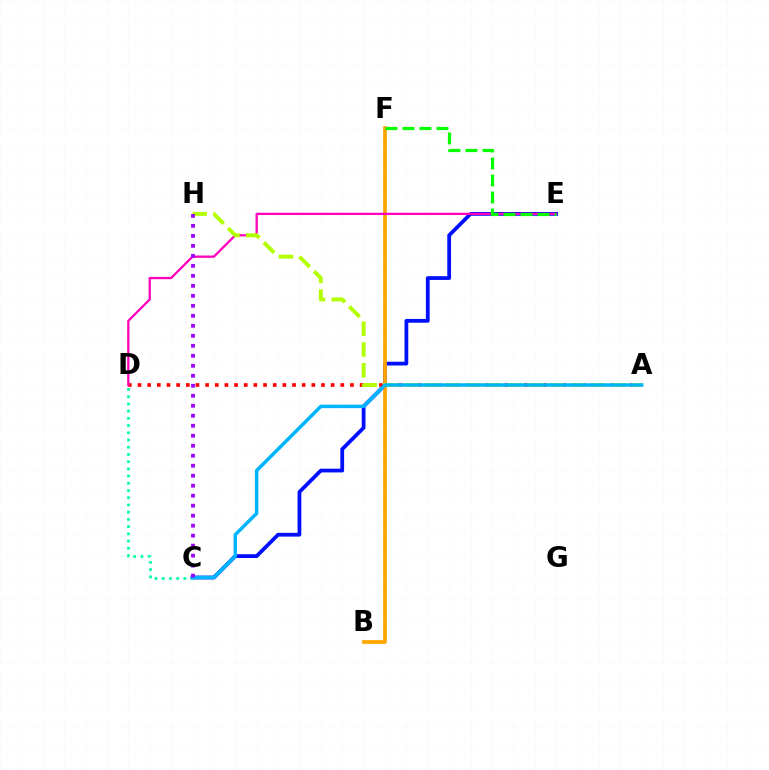{('C', 'E'): [{'color': '#0010ff', 'line_style': 'solid', 'thickness': 2.72}], ('C', 'D'): [{'color': '#00ff9d', 'line_style': 'dotted', 'thickness': 1.96}], ('A', 'D'): [{'color': '#ff0000', 'line_style': 'dotted', 'thickness': 2.62}], ('B', 'F'): [{'color': '#ffa500', 'line_style': 'solid', 'thickness': 2.67}], ('D', 'E'): [{'color': '#ff00bd', 'line_style': 'solid', 'thickness': 1.65}], ('A', 'H'): [{'color': '#b3ff00', 'line_style': 'dashed', 'thickness': 2.82}], ('A', 'C'): [{'color': '#00b5ff', 'line_style': 'solid', 'thickness': 2.5}], ('E', 'F'): [{'color': '#08ff00', 'line_style': 'dashed', 'thickness': 2.31}], ('C', 'H'): [{'color': '#9b00ff', 'line_style': 'dotted', 'thickness': 2.71}]}